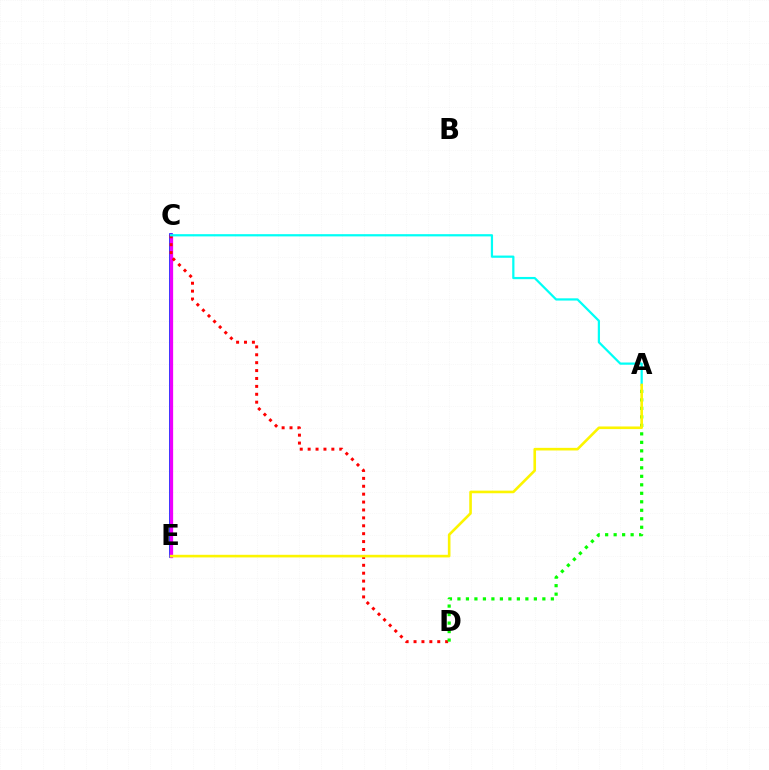{('C', 'E'): [{'color': '#0010ff', 'line_style': 'solid', 'thickness': 2.61}, {'color': '#ee00ff', 'line_style': 'solid', 'thickness': 2.35}], ('C', 'D'): [{'color': '#ff0000', 'line_style': 'dotted', 'thickness': 2.15}], ('A', 'D'): [{'color': '#08ff00', 'line_style': 'dotted', 'thickness': 2.31}], ('A', 'C'): [{'color': '#00fff6', 'line_style': 'solid', 'thickness': 1.61}], ('A', 'E'): [{'color': '#fcf500', 'line_style': 'solid', 'thickness': 1.89}]}